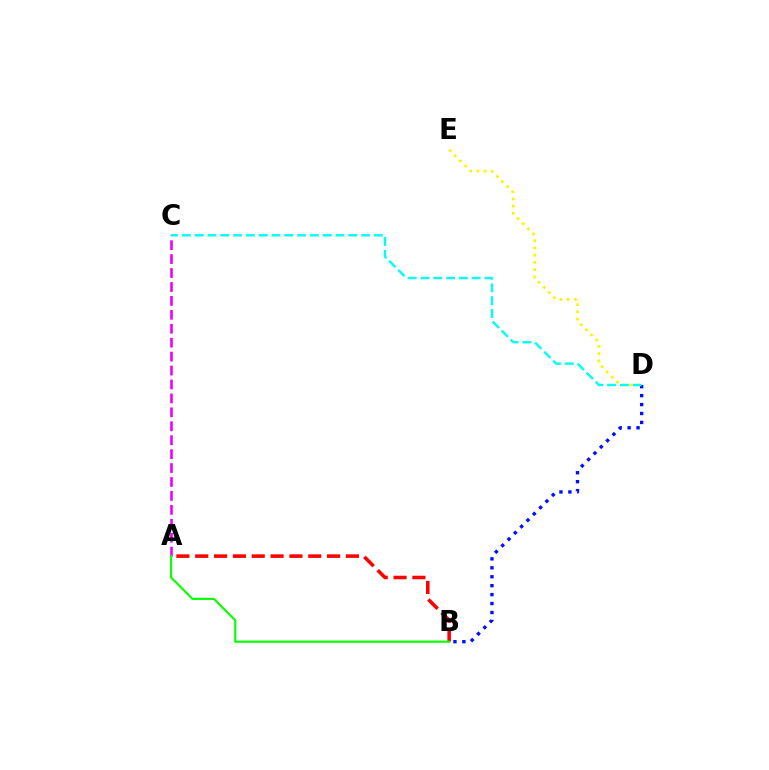{('A', 'B'): [{'color': '#ff0000', 'line_style': 'dashed', 'thickness': 2.56}, {'color': '#08ff00', 'line_style': 'solid', 'thickness': 1.54}], ('A', 'C'): [{'color': '#ee00ff', 'line_style': 'dashed', 'thickness': 1.89}], ('B', 'D'): [{'color': '#0010ff', 'line_style': 'dotted', 'thickness': 2.43}], ('D', 'E'): [{'color': '#fcf500', 'line_style': 'dotted', 'thickness': 1.97}], ('C', 'D'): [{'color': '#00fff6', 'line_style': 'dashed', 'thickness': 1.74}]}